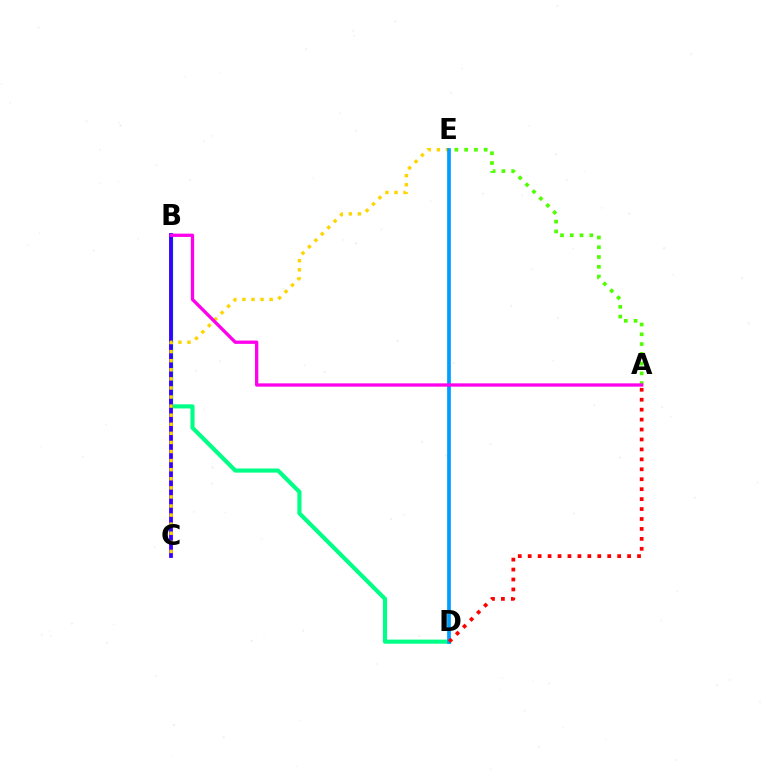{('B', 'D'): [{'color': '#00ff86', 'line_style': 'solid', 'thickness': 2.97}], ('B', 'C'): [{'color': '#3700ff', 'line_style': 'solid', 'thickness': 2.74}], ('A', 'E'): [{'color': '#4fff00', 'line_style': 'dotted', 'thickness': 2.66}], ('C', 'E'): [{'color': '#ffd500', 'line_style': 'dotted', 'thickness': 2.47}], ('D', 'E'): [{'color': '#009eff', 'line_style': 'solid', 'thickness': 2.68}], ('A', 'B'): [{'color': '#ff00ed', 'line_style': 'solid', 'thickness': 2.38}], ('A', 'D'): [{'color': '#ff0000', 'line_style': 'dotted', 'thickness': 2.7}]}